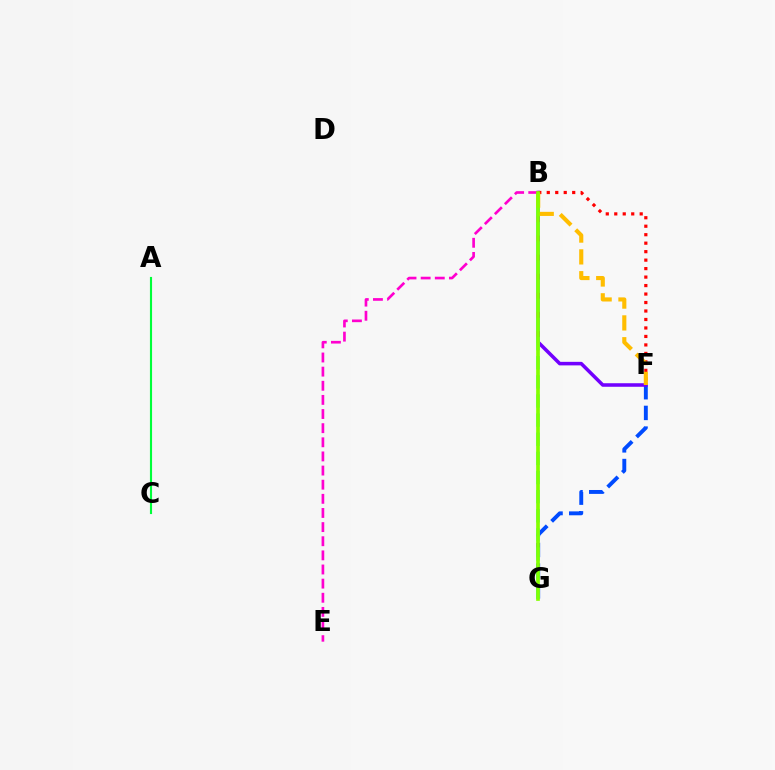{('F', 'G'): [{'color': '#004bff', 'line_style': 'dashed', 'thickness': 2.81}], ('B', 'F'): [{'color': '#7200ff', 'line_style': 'solid', 'thickness': 2.55}, {'color': '#ff0000', 'line_style': 'dotted', 'thickness': 2.3}, {'color': '#ffbd00', 'line_style': 'dashed', 'thickness': 2.96}], ('B', 'G'): [{'color': '#00fff6', 'line_style': 'dashed', 'thickness': 2.6}, {'color': '#84ff00', 'line_style': 'solid', 'thickness': 2.65}], ('B', 'E'): [{'color': '#ff00cf', 'line_style': 'dashed', 'thickness': 1.92}], ('A', 'C'): [{'color': '#00ff39', 'line_style': 'solid', 'thickness': 1.54}]}